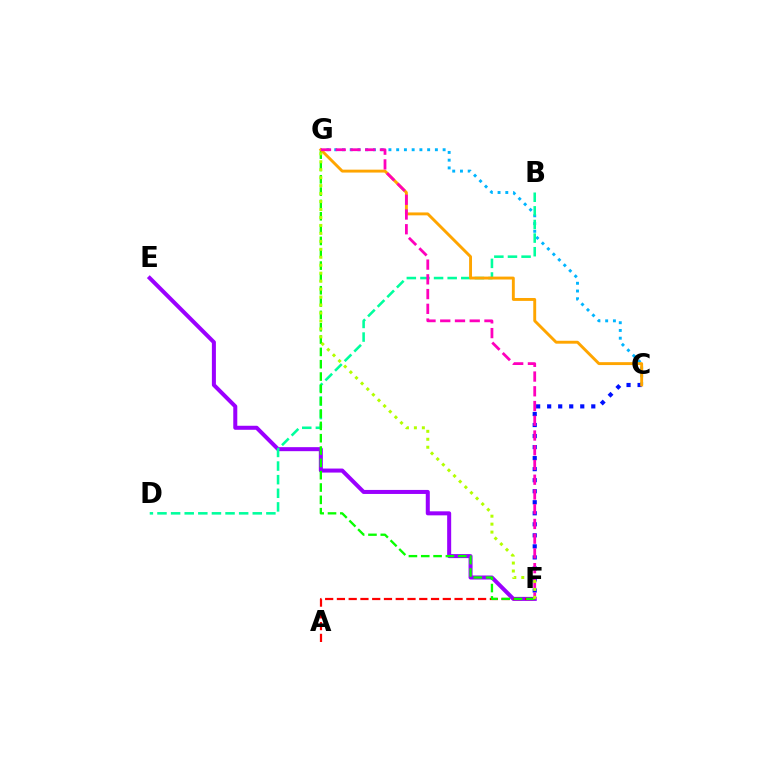{('C', 'G'): [{'color': '#00b5ff', 'line_style': 'dotted', 'thickness': 2.1}, {'color': '#ffa500', 'line_style': 'solid', 'thickness': 2.09}], ('E', 'F'): [{'color': '#9b00ff', 'line_style': 'solid', 'thickness': 2.89}], ('A', 'F'): [{'color': '#ff0000', 'line_style': 'dashed', 'thickness': 1.6}], ('B', 'D'): [{'color': '#00ff9d', 'line_style': 'dashed', 'thickness': 1.85}], ('F', 'G'): [{'color': '#08ff00', 'line_style': 'dashed', 'thickness': 1.67}, {'color': '#ff00bd', 'line_style': 'dashed', 'thickness': 2.0}, {'color': '#b3ff00', 'line_style': 'dotted', 'thickness': 2.16}], ('C', 'F'): [{'color': '#0010ff', 'line_style': 'dotted', 'thickness': 3.0}]}